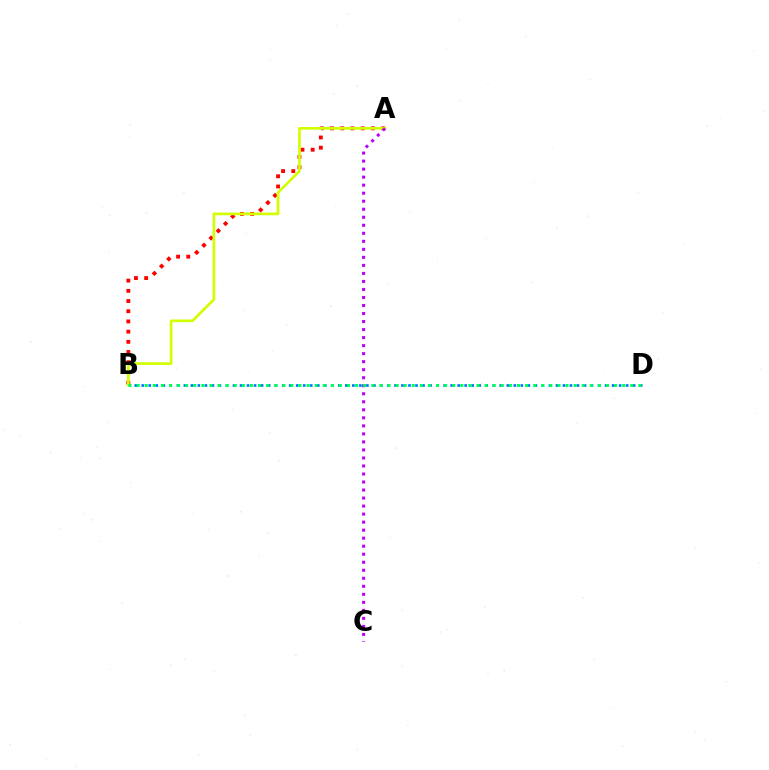{('A', 'B'): [{'color': '#ff0000', 'line_style': 'dotted', 'thickness': 2.77}, {'color': '#d1ff00', 'line_style': 'solid', 'thickness': 1.92}], ('B', 'D'): [{'color': '#0074ff', 'line_style': 'dotted', 'thickness': 1.91}, {'color': '#00ff5c', 'line_style': 'dotted', 'thickness': 2.2}], ('A', 'C'): [{'color': '#b900ff', 'line_style': 'dotted', 'thickness': 2.18}]}